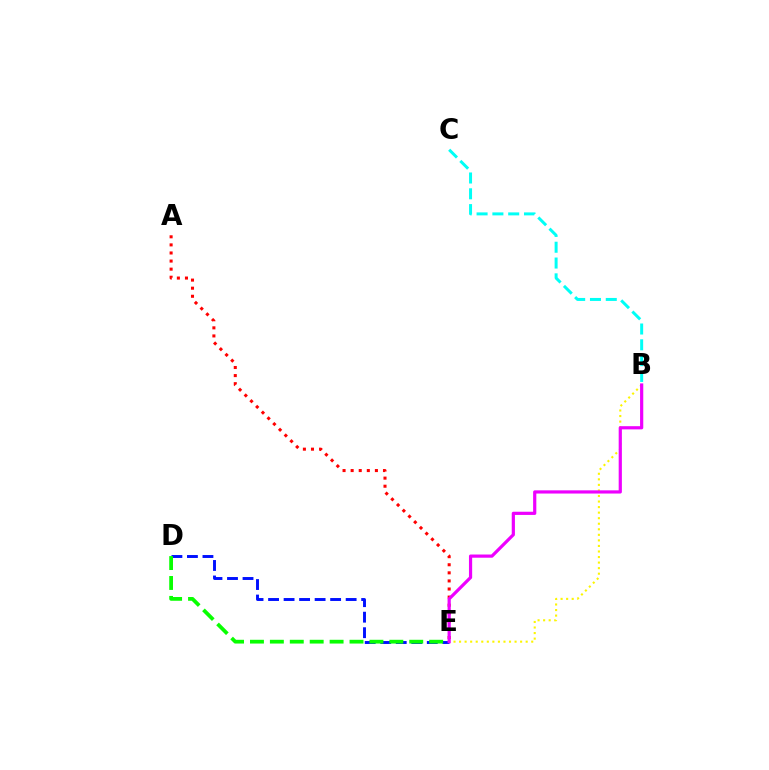{('D', 'E'): [{'color': '#0010ff', 'line_style': 'dashed', 'thickness': 2.11}, {'color': '#08ff00', 'line_style': 'dashed', 'thickness': 2.71}], ('A', 'E'): [{'color': '#ff0000', 'line_style': 'dotted', 'thickness': 2.2}], ('B', 'C'): [{'color': '#00fff6', 'line_style': 'dashed', 'thickness': 2.15}], ('B', 'E'): [{'color': '#fcf500', 'line_style': 'dotted', 'thickness': 1.51}, {'color': '#ee00ff', 'line_style': 'solid', 'thickness': 2.3}]}